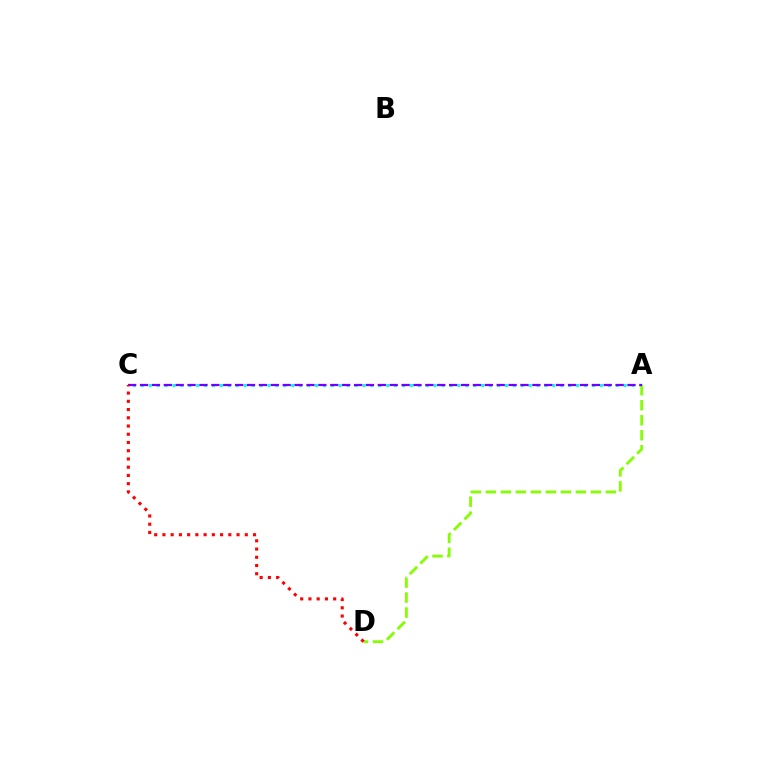{('A', 'C'): [{'color': '#00fff6', 'line_style': 'dotted', 'thickness': 2.15}, {'color': '#7200ff', 'line_style': 'dashed', 'thickness': 1.62}], ('A', 'D'): [{'color': '#84ff00', 'line_style': 'dashed', 'thickness': 2.04}], ('C', 'D'): [{'color': '#ff0000', 'line_style': 'dotted', 'thickness': 2.24}]}